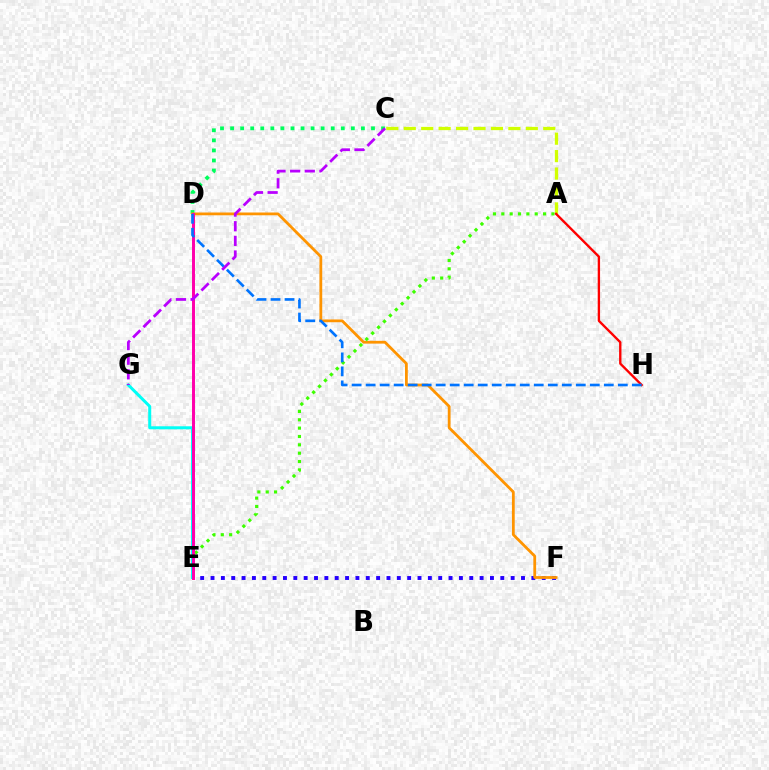{('C', 'D'): [{'color': '#00ff5c', 'line_style': 'dotted', 'thickness': 2.73}], ('E', 'F'): [{'color': '#2500ff', 'line_style': 'dotted', 'thickness': 2.81}], ('D', 'F'): [{'color': '#ff9400', 'line_style': 'solid', 'thickness': 2.0}], ('A', 'C'): [{'color': '#d1ff00', 'line_style': 'dashed', 'thickness': 2.37}], ('A', 'E'): [{'color': '#3dff00', 'line_style': 'dotted', 'thickness': 2.27}], ('E', 'G'): [{'color': '#00fff6', 'line_style': 'solid', 'thickness': 2.17}], ('D', 'E'): [{'color': '#ff00ac', 'line_style': 'solid', 'thickness': 2.14}], ('A', 'H'): [{'color': '#ff0000', 'line_style': 'solid', 'thickness': 1.69}], ('D', 'H'): [{'color': '#0074ff', 'line_style': 'dashed', 'thickness': 1.9}], ('C', 'G'): [{'color': '#b900ff', 'line_style': 'dashed', 'thickness': 1.99}]}